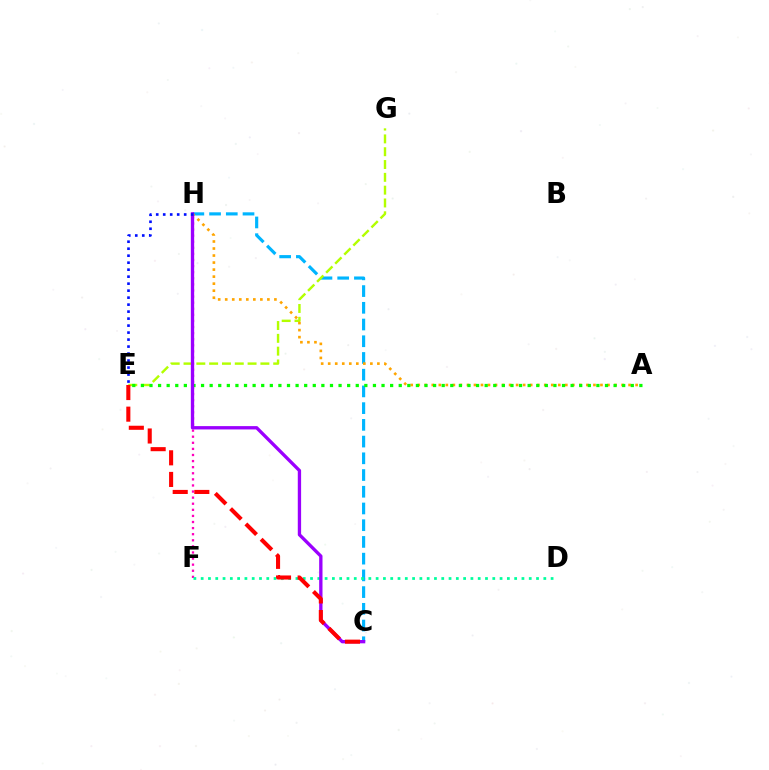{('C', 'H'): [{'color': '#00b5ff', 'line_style': 'dashed', 'thickness': 2.27}, {'color': '#9b00ff', 'line_style': 'solid', 'thickness': 2.4}], ('E', 'G'): [{'color': '#b3ff00', 'line_style': 'dashed', 'thickness': 1.74}], ('F', 'H'): [{'color': '#ff00bd', 'line_style': 'dotted', 'thickness': 1.66}], ('A', 'H'): [{'color': '#ffa500', 'line_style': 'dotted', 'thickness': 1.91}], ('D', 'F'): [{'color': '#00ff9d', 'line_style': 'dotted', 'thickness': 1.98}], ('A', 'E'): [{'color': '#08ff00', 'line_style': 'dotted', 'thickness': 2.34}], ('E', 'H'): [{'color': '#0010ff', 'line_style': 'dotted', 'thickness': 1.9}], ('C', 'E'): [{'color': '#ff0000', 'line_style': 'dashed', 'thickness': 2.94}]}